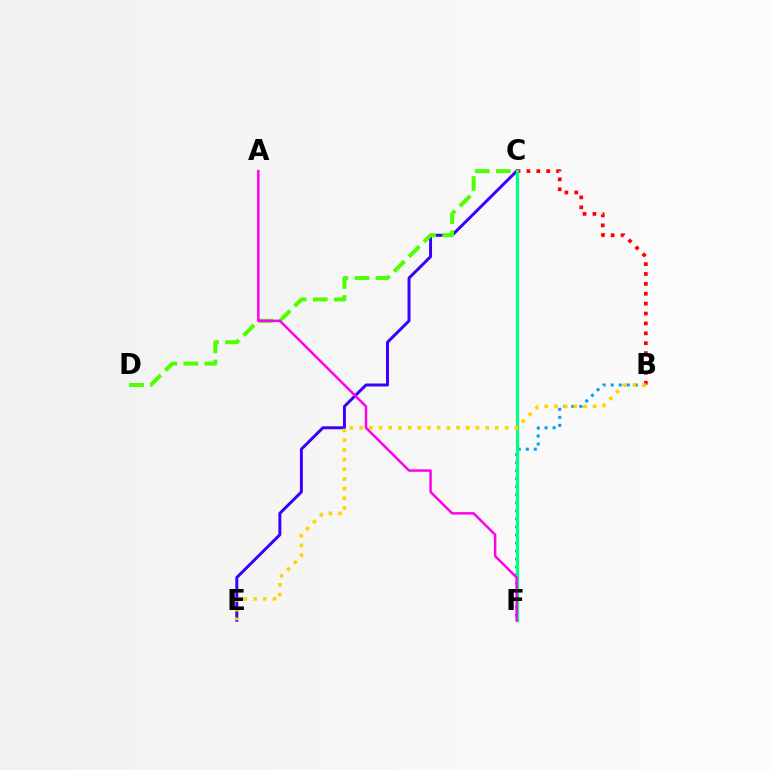{('C', 'E'): [{'color': '#3700ff', 'line_style': 'solid', 'thickness': 2.13}], ('B', 'F'): [{'color': '#009eff', 'line_style': 'dotted', 'thickness': 2.18}], ('B', 'C'): [{'color': '#ff0000', 'line_style': 'dotted', 'thickness': 2.69}], ('C', 'F'): [{'color': '#00ff86', 'line_style': 'solid', 'thickness': 2.31}], ('C', 'D'): [{'color': '#4fff00', 'line_style': 'dashed', 'thickness': 2.86}], ('B', 'E'): [{'color': '#ffd500', 'line_style': 'dotted', 'thickness': 2.63}], ('A', 'F'): [{'color': '#ff00ed', 'line_style': 'solid', 'thickness': 1.78}]}